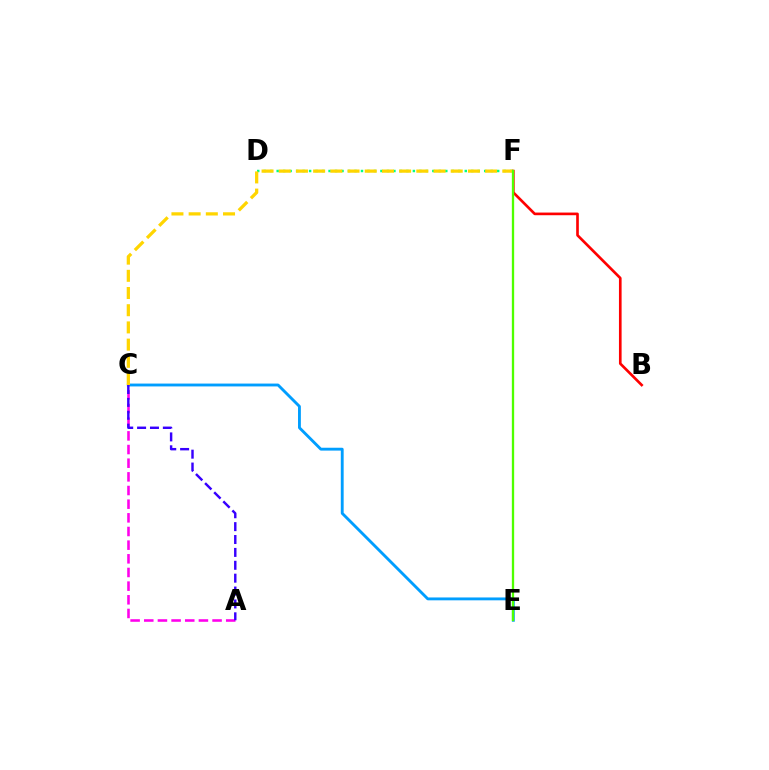{('D', 'F'): [{'color': '#00ff86', 'line_style': 'dotted', 'thickness': 1.76}], ('C', 'E'): [{'color': '#009eff', 'line_style': 'solid', 'thickness': 2.06}], ('A', 'C'): [{'color': '#ff00ed', 'line_style': 'dashed', 'thickness': 1.86}, {'color': '#3700ff', 'line_style': 'dashed', 'thickness': 1.75}], ('C', 'F'): [{'color': '#ffd500', 'line_style': 'dashed', 'thickness': 2.34}], ('B', 'F'): [{'color': '#ff0000', 'line_style': 'solid', 'thickness': 1.91}], ('E', 'F'): [{'color': '#4fff00', 'line_style': 'solid', 'thickness': 1.67}]}